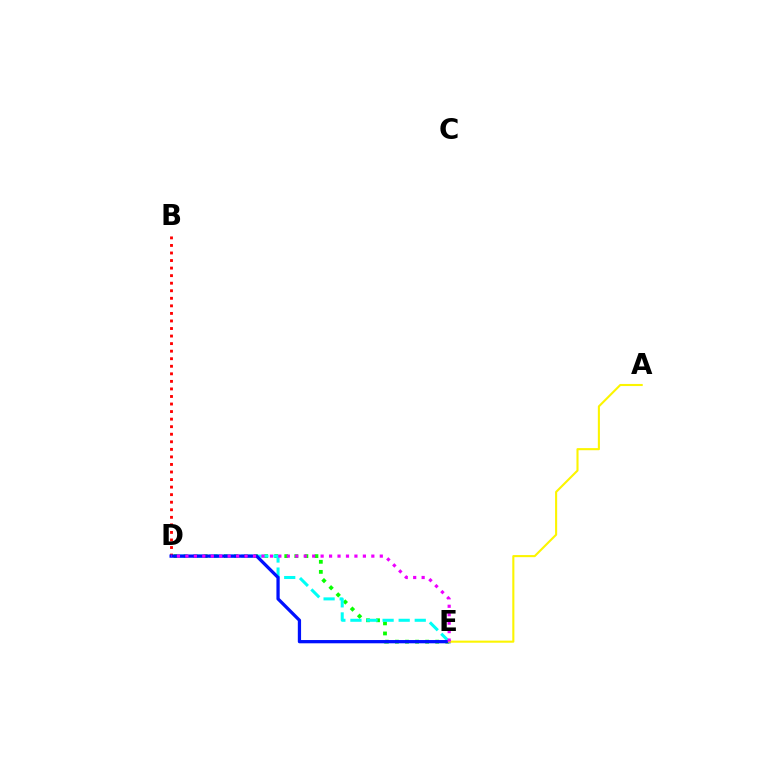{('D', 'E'): [{'color': '#08ff00', 'line_style': 'dotted', 'thickness': 2.74}, {'color': '#00fff6', 'line_style': 'dashed', 'thickness': 2.18}, {'color': '#0010ff', 'line_style': 'solid', 'thickness': 2.35}, {'color': '#ee00ff', 'line_style': 'dotted', 'thickness': 2.3}], ('B', 'D'): [{'color': '#ff0000', 'line_style': 'dotted', 'thickness': 2.05}], ('A', 'E'): [{'color': '#fcf500', 'line_style': 'solid', 'thickness': 1.51}]}